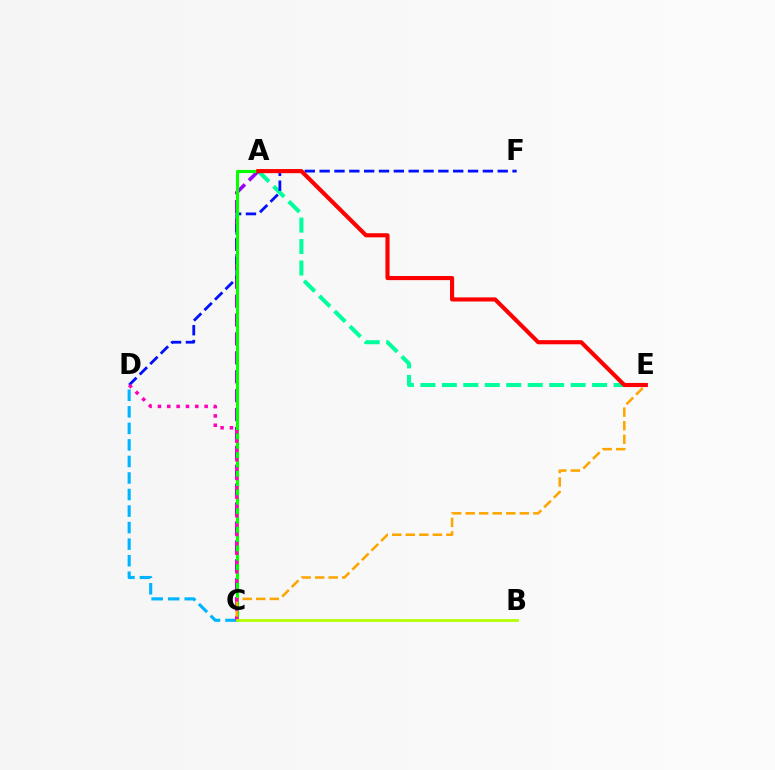{('A', 'E'): [{'color': '#00ff9d', 'line_style': 'dashed', 'thickness': 2.92}, {'color': '#ff0000', 'line_style': 'solid', 'thickness': 2.97}], ('A', 'C'): [{'color': '#9b00ff', 'line_style': 'dashed', 'thickness': 2.57}, {'color': '#08ff00', 'line_style': 'solid', 'thickness': 2.25}], ('D', 'F'): [{'color': '#0010ff', 'line_style': 'dashed', 'thickness': 2.02}], ('C', 'E'): [{'color': '#ffa500', 'line_style': 'dashed', 'thickness': 1.84}], ('C', 'D'): [{'color': '#00b5ff', 'line_style': 'dashed', 'thickness': 2.25}, {'color': '#ff00bd', 'line_style': 'dotted', 'thickness': 2.54}], ('B', 'C'): [{'color': '#b3ff00', 'line_style': 'solid', 'thickness': 2.0}]}